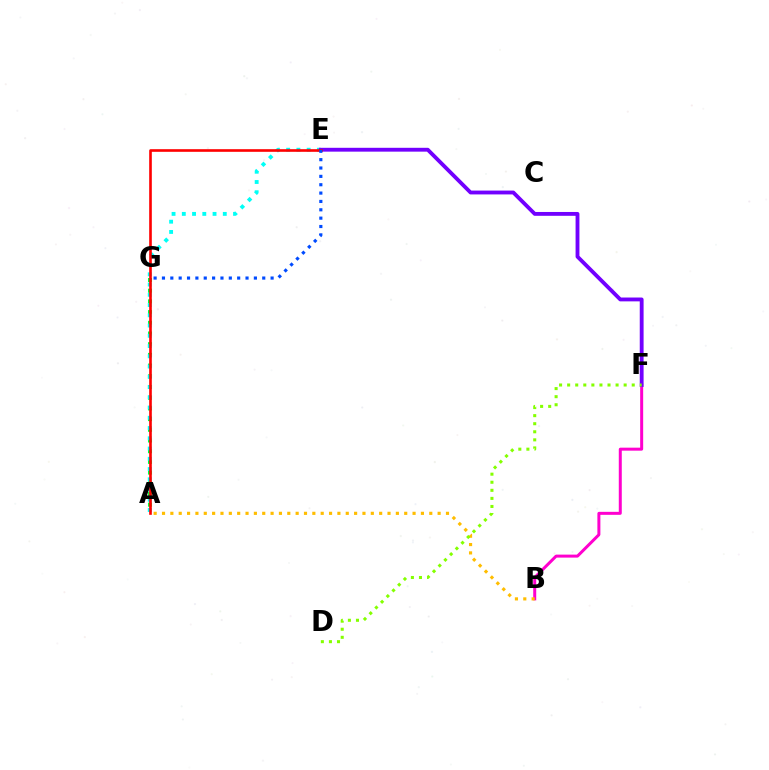{('A', 'G'): [{'color': '#00ff39', 'line_style': 'dotted', 'thickness': 2.91}], ('B', 'F'): [{'color': '#ff00cf', 'line_style': 'solid', 'thickness': 2.16}], ('A', 'E'): [{'color': '#00fff6', 'line_style': 'dotted', 'thickness': 2.78}, {'color': '#ff0000', 'line_style': 'solid', 'thickness': 1.9}], ('A', 'B'): [{'color': '#ffbd00', 'line_style': 'dotted', 'thickness': 2.27}], ('E', 'F'): [{'color': '#7200ff', 'line_style': 'solid', 'thickness': 2.77}], ('D', 'F'): [{'color': '#84ff00', 'line_style': 'dotted', 'thickness': 2.19}], ('E', 'G'): [{'color': '#004bff', 'line_style': 'dotted', 'thickness': 2.27}]}